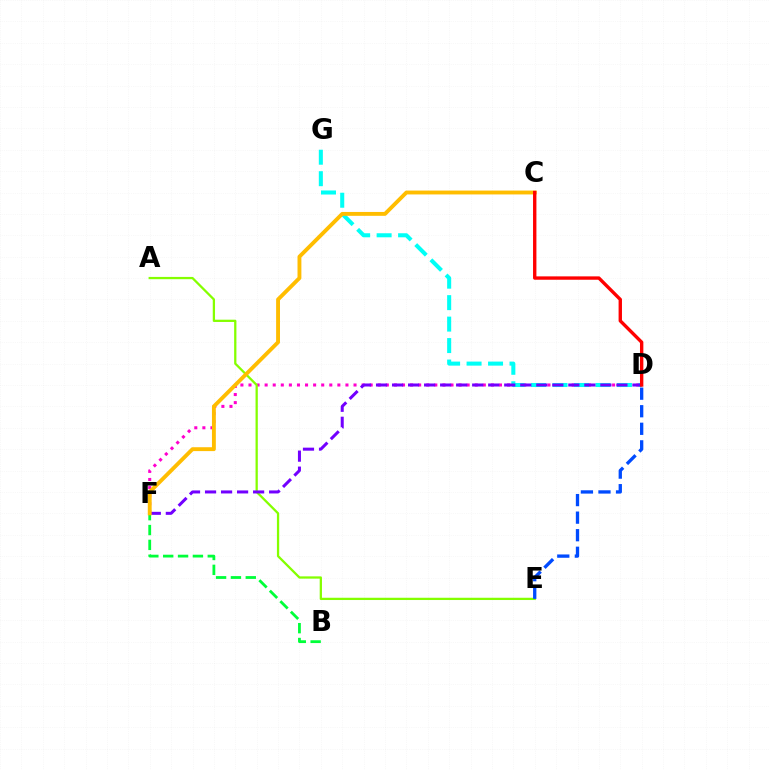{('D', 'F'): [{'color': '#ff00cf', 'line_style': 'dotted', 'thickness': 2.2}, {'color': '#7200ff', 'line_style': 'dashed', 'thickness': 2.18}], ('A', 'E'): [{'color': '#84ff00', 'line_style': 'solid', 'thickness': 1.64}], ('B', 'F'): [{'color': '#00ff39', 'line_style': 'dashed', 'thickness': 2.02}], ('D', 'G'): [{'color': '#00fff6', 'line_style': 'dashed', 'thickness': 2.92}], ('D', 'E'): [{'color': '#004bff', 'line_style': 'dashed', 'thickness': 2.39}], ('C', 'F'): [{'color': '#ffbd00', 'line_style': 'solid', 'thickness': 2.79}], ('C', 'D'): [{'color': '#ff0000', 'line_style': 'solid', 'thickness': 2.43}]}